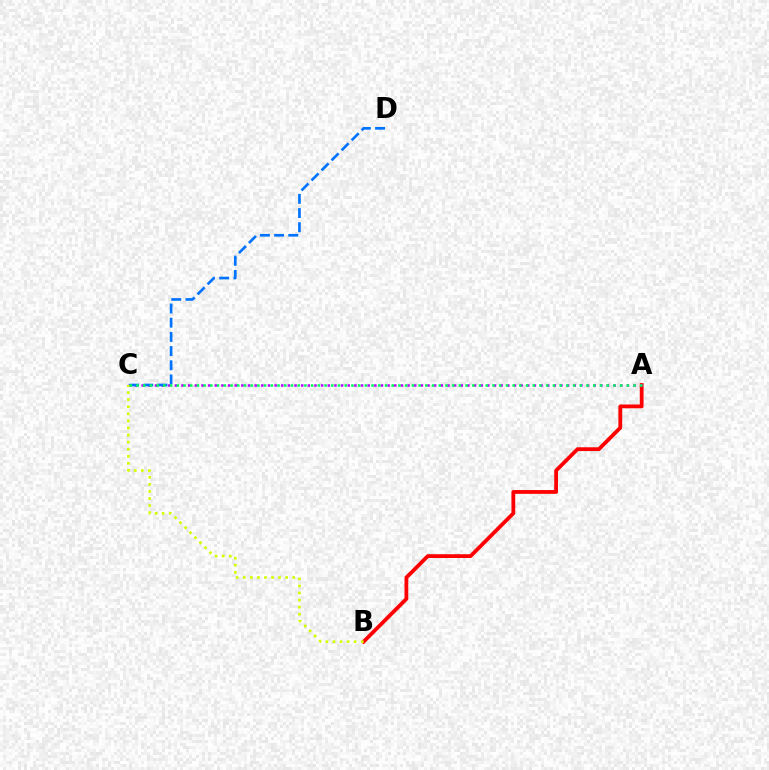{('A', 'B'): [{'color': '#ff0000', 'line_style': 'solid', 'thickness': 2.73}], ('A', 'C'): [{'color': '#b900ff', 'line_style': 'dotted', 'thickness': 1.81}, {'color': '#00ff5c', 'line_style': 'dotted', 'thickness': 1.82}], ('C', 'D'): [{'color': '#0074ff', 'line_style': 'dashed', 'thickness': 1.93}], ('B', 'C'): [{'color': '#d1ff00', 'line_style': 'dotted', 'thickness': 1.92}]}